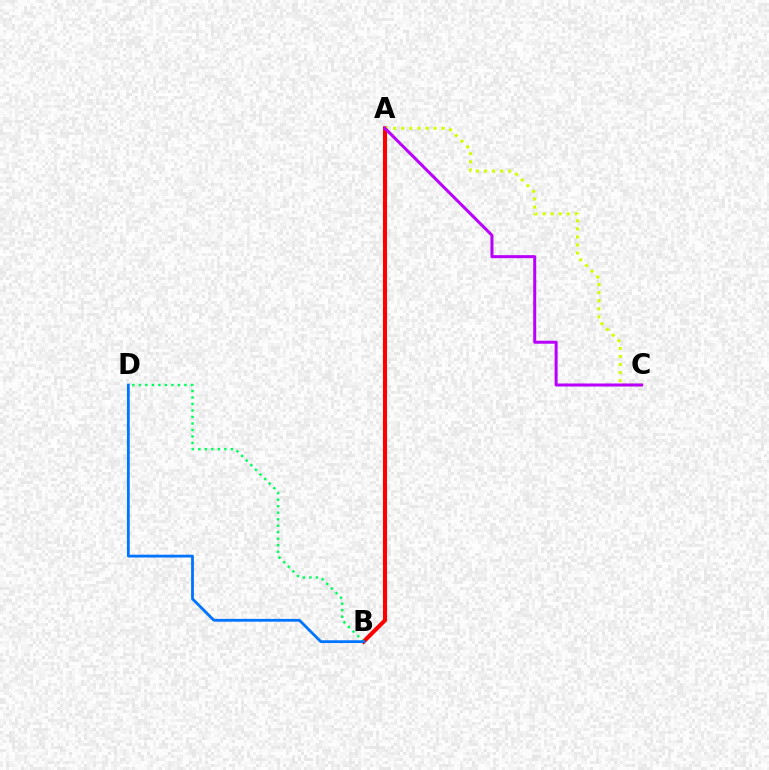{('A', 'B'): [{'color': '#ff0000', 'line_style': 'solid', 'thickness': 2.92}], ('A', 'C'): [{'color': '#d1ff00', 'line_style': 'dotted', 'thickness': 2.19}, {'color': '#b900ff', 'line_style': 'solid', 'thickness': 2.17}], ('B', 'D'): [{'color': '#00ff5c', 'line_style': 'dotted', 'thickness': 1.77}, {'color': '#0074ff', 'line_style': 'solid', 'thickness': 2.01}]}